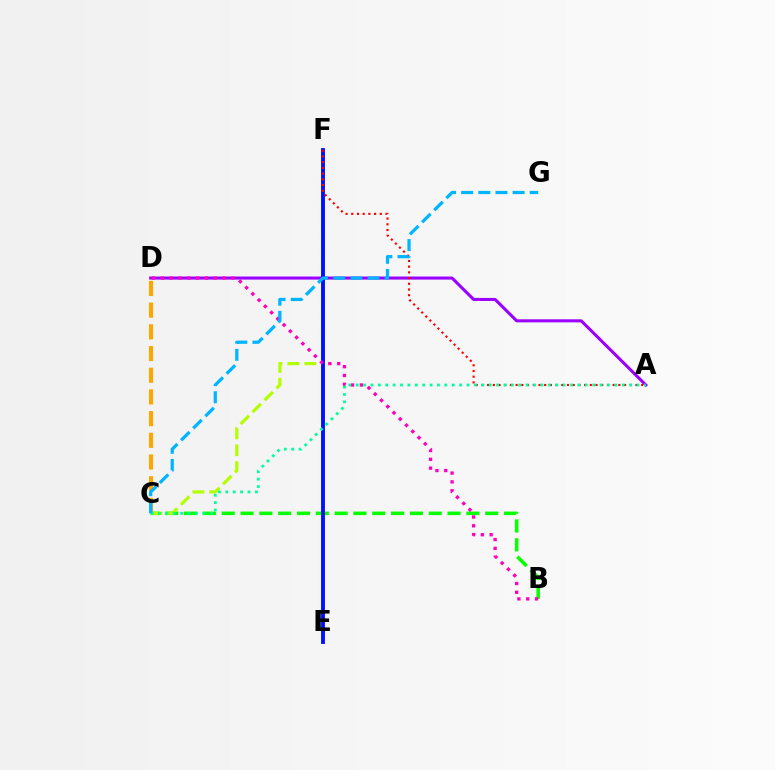{('B', 'C'): [{'color': '#08ff00', 'line_style': 'dashed', 'thickness': 2.56}], ('C', 'F'): [{'color': '#b3ff00', 'line_style': 'dashed', 'thickness': 2.29}], ('A', 'D'): [{'color': '#9b00ff', 'line_style': 'solid', 'thickness': 2.2}], ('E', 'F'): [{'color': '#0010ff', 'line_style': 'solid', 'thickness': 2.77}], ('A', 'F'): [{'color': '#ff0000', 'line_style': 'dotted', 'thickness': 1.55}], ('B', 'D'): [{'color': '#ff00bd', 'line_style': 'dotted', 'thickness': 2.4}], ('C', 'D'): [{'color': '#ffa500', 'line_style': 'dashed', 'thickness': 2.95}], ('A', 'C'): [{'color': '#00ff9d', 'line_style': 'dotted', 'thickness': 2.01}], ('C', 'G'): [{'color': '#00b5ff', 'line_style': 'dashed', 'thickness': 2.33}]}